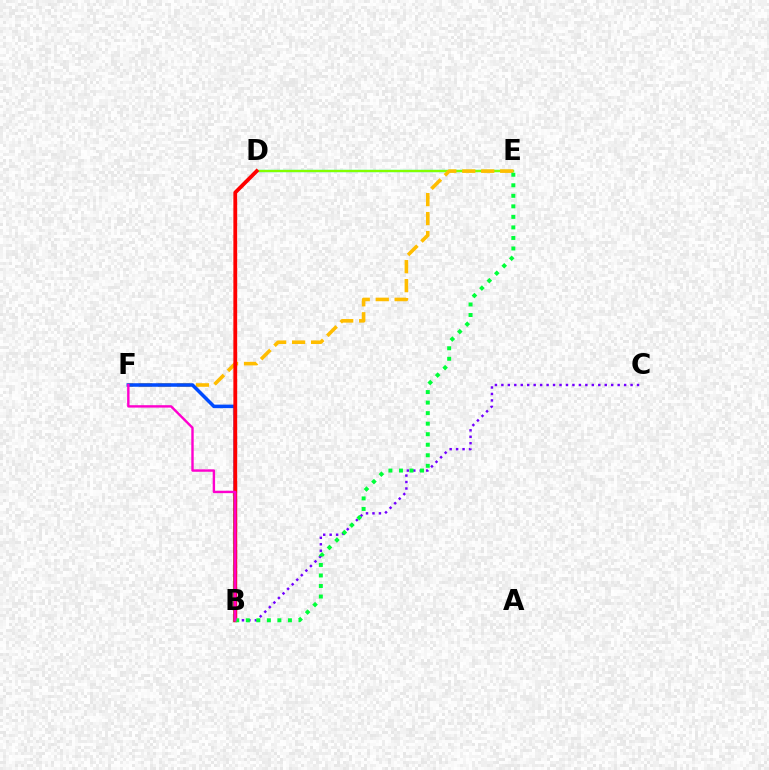{('D', 'E'): [{'color': '#00fff6', 'line_style': 'solid', 'thickness': 1.63}, {'color': '#84ff00', 'line_style': 'solid', 'thickness': 1.66}], ('B', 'C'): [{'color': '#7200ff', 'line_style': 'dotted', 'thickness': 1.76}], ('E', 'F'): [{'color': '#ffbd00', 'line_style': 'dashed', 'thickness': 2.58}], ('B', 'F'): [{'color': '#004bff', 'line_style': 'solid', 'thickness': 2.55}, {'color': '#ff00cf', 'line_style': 'solid', 'thickness': 1.73}], ('B', 'D'): [{'color': '#ff0000', 'line_style': 'solid', 'thickness': 2.75}], ('B', 'E'): [{'color': '#00ff39', 'line_style': 'dotted', 'thickness': 2.86}]}